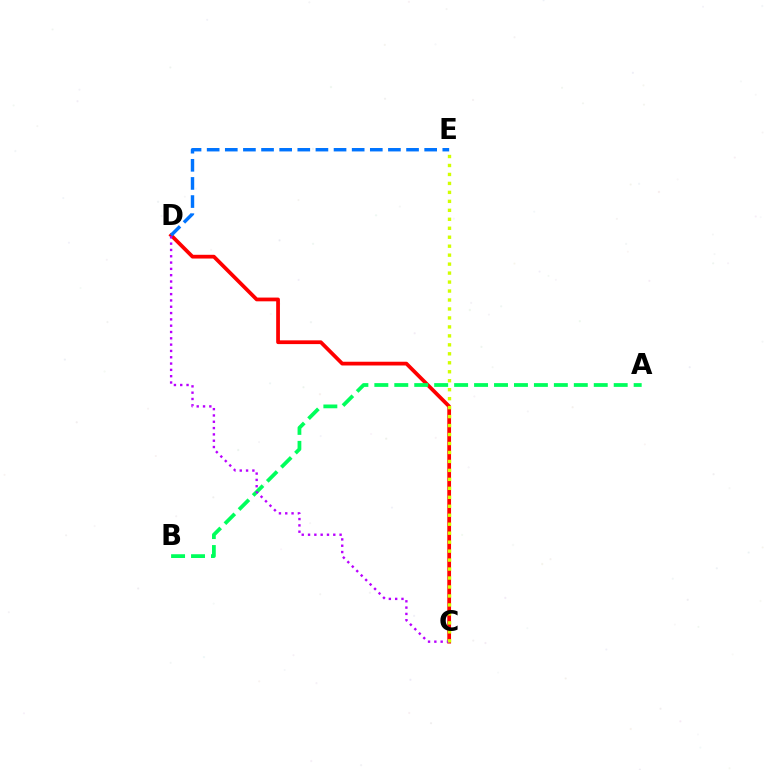{('C', 'D'): [{'color': '#ff0000', 'line_style': 'solid', 'thickness': 2.7}, {'color': '#b900ff', 'line_style': 'dotted', 'thickness': 1.71}], ('A', 'B'): [{'color': '#00ff5c', 'line_style': 'dashed', 'thickness': 2.71}], ('C', 'E'): [{'color': '#d1ff00', 'line_style': 'dotted', 'thickness': 2.44}], ('D', 'E'): [{'color': '#0074ff', 'line_style': 'dashed', 'thickness': 2.46}]}